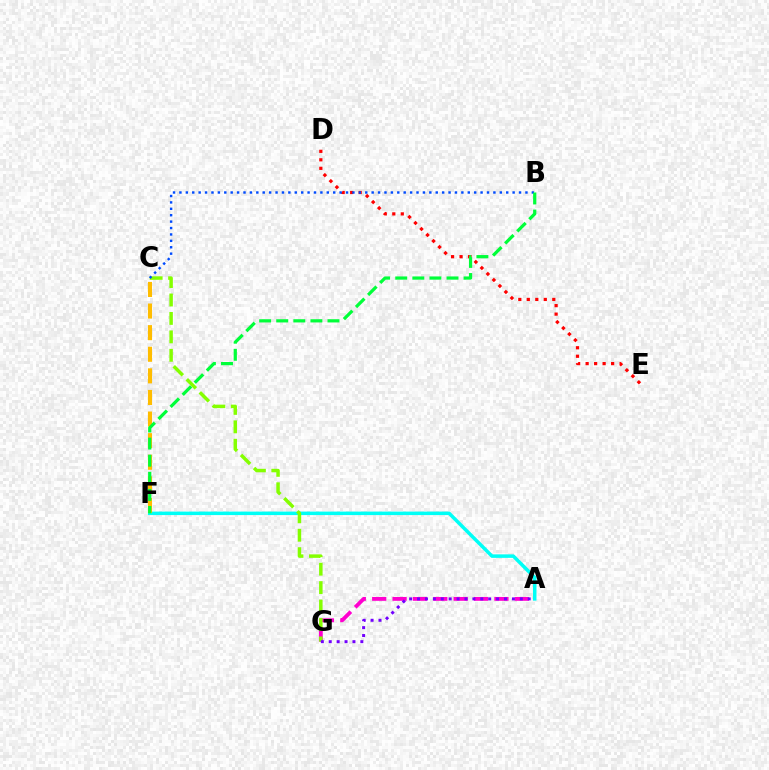{('A', 'G'): [{'color': '#ff00cf', 'line_style': 'dashed', 'thickness': 2.77}, {'color': '#7200ff', 'line_style': 'dotted', 'thickness': 2.15}], ('A', 'F'): [{'color': '#00fff6', 'line_style': 'solid', 'thickness': 2.52}], ('D', 'E'): [{'color': '#ff0000', 'line_style': 'dotted', 'thickness': 2.31}], ('C', 'G'): [{'color': '#84ff00', 'line_style': 'dashed', 'thickness': 2.51}], ('C', 'F'): [{'color': '#ffbd00', 'line_style': 'dashed', 'thickness': 2.93}], ('B', 'C'): [{'color': '#004bff', 'line_style': 'dotted', 'thickness': 1.74}], ('B', 'F'): [{'color': '#00ff39', 'line_style': 'dashed', 'thickness': 2.32}]}